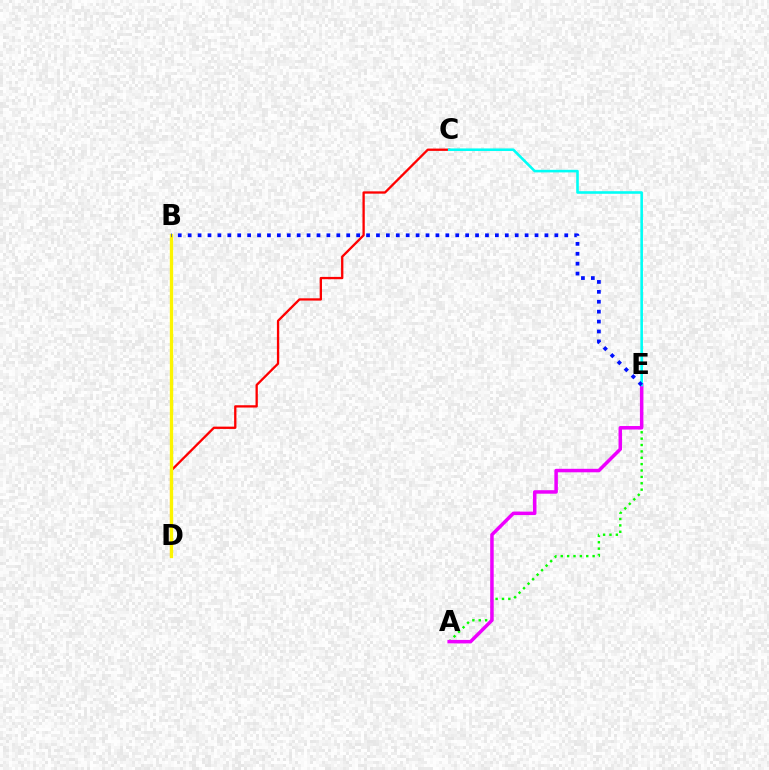{('C', 'D'): [{'color': '#ff0000', 'line_style': 'solid', 'thickness': 1.66}], ('B', 'D'): [{'color': '#fcf500', 'line_style': 'solid', 'thickness': 2.4}], ('A', 'E'): [{'color': '#08ff00', 'line_style': 'dotted', 'thickness': 1.73}, {'color': '#ee00ff', 'line_style': 'solid', 'thickness': 2.52}], ('C', 'E'): [{'color': '#00fff6', 'line_style': 'solid', 'thickness': 1.86}], ('B', 'E'): [{'color': '#0010ff', 'line_style': 'dotted', 'thickness': 2.69}]}